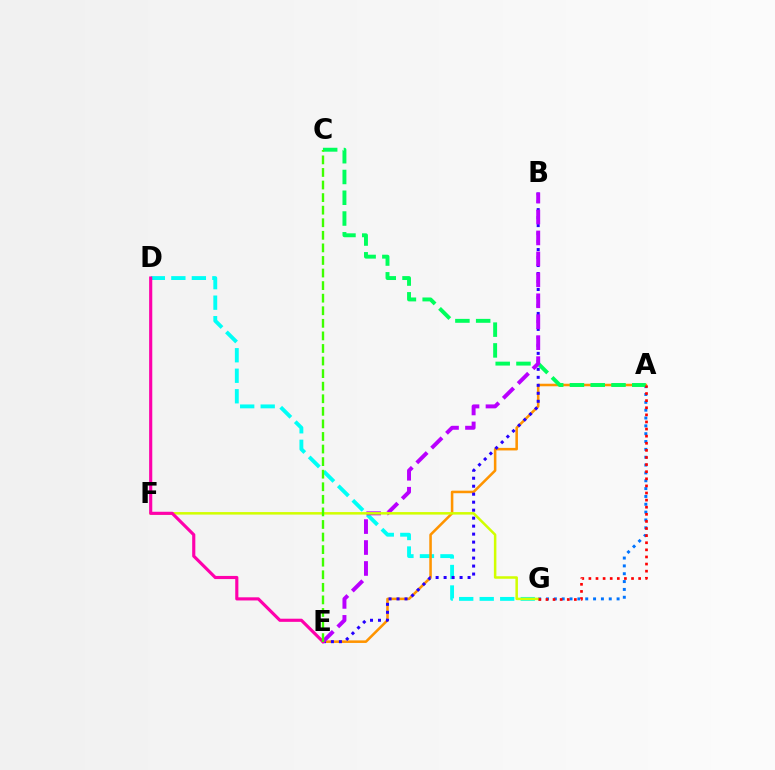{('A', 'G'): [{'color': '#0074ff', 'line_style': 'dotted', 'thickness': 2.13}, {'color': '#ff0000', 'line_style': 'dotted', 'thickness': 1.93}], ('D', 'G'): [{'color': '#00fff6', 'line_style': 'dashed', 'thickness': 2.79}], ('A', 'E'): [{'color': '#ff9400', 'line_style': 'solid', 'thickness': 1.84}], ('A', 'C'): [{'color': '#00ff5c', 'line_style': 'dashed', 'thickness': 2.82}], ('B', 'E'): [{'color': '#2500ff', 'line_style': 'dotted', 'thickness': 2.17}, {'color': '#b900ff', 'line_style': 'dashed', 'thickness': 2.85}], ('F', 'G'): [{'color': '#d1ff00', 'line_style': 'solid', 'thickness': 1.81}], ('D', 'E'): [{'color': '#ff00ac', 'line_style': 'solid', 'thickness': 2.26}], ('C', 'E'): [{'color': '#3dff00', 'line_style': 'dashed', 'thickness': 1.71}]}